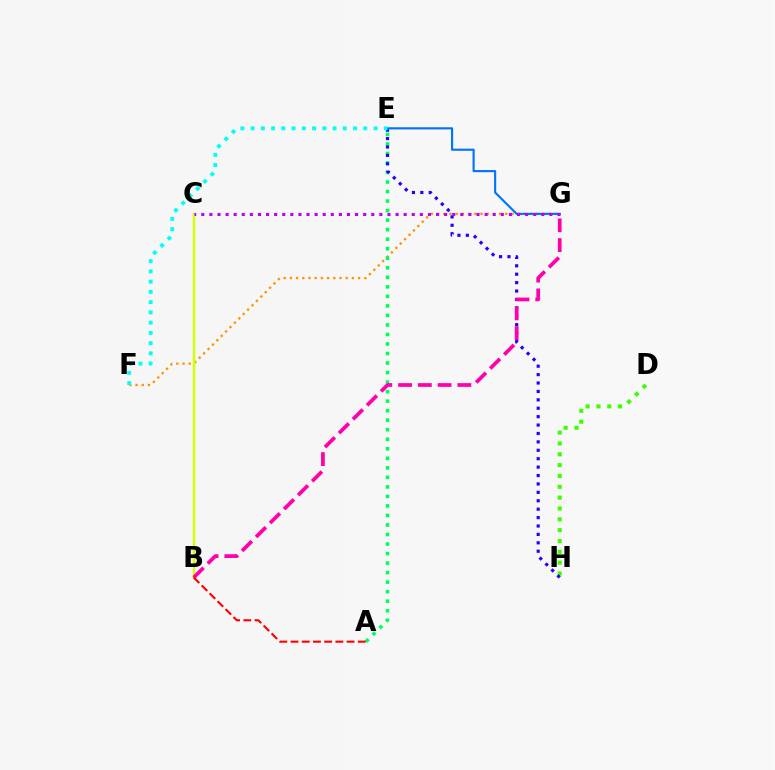{('F', 'G'): [{'color': '#ff9400', 'line_style': 'dotted', 'thickness': 1.68}], ('D', 'H'): [{'color': '#3dff00', 'line_style': 'dotted', 'thickness': 2.94}], ('A', 'E'): [{'color': '#00ff5c', 'line_style': 'dotted', 'thickness': 2.59}], ('E', 'H'): [{'color': '#2500ff', 'line_style': 'dotted', 'thickness': 2.29}], ('E', 'G'): [{'color': '#0074ff', 'line_style': 'solid', 'thickness': 1.54}], ('B', 'C'): [{'color': '#d1ff00', 'line_style': 'solid', 'thickness': 1.76}], ('B', 'G'): [{'color': '#ff00ac', 'line_style': 'dashed', 'thickness': 2.68}], ('A', 'B'): [{'color': '#ff0000', 'line_style': 'dashed', 'thickness': 1.52}], ('C', 'G'): [{'color': '#b900ff', 'line_style': 'dotted', 'thickness': 2.2}], ('E', 'F'): [{'color': '#00fff6', 'line_style': 'dotted', 'thickness': 2.78}]}